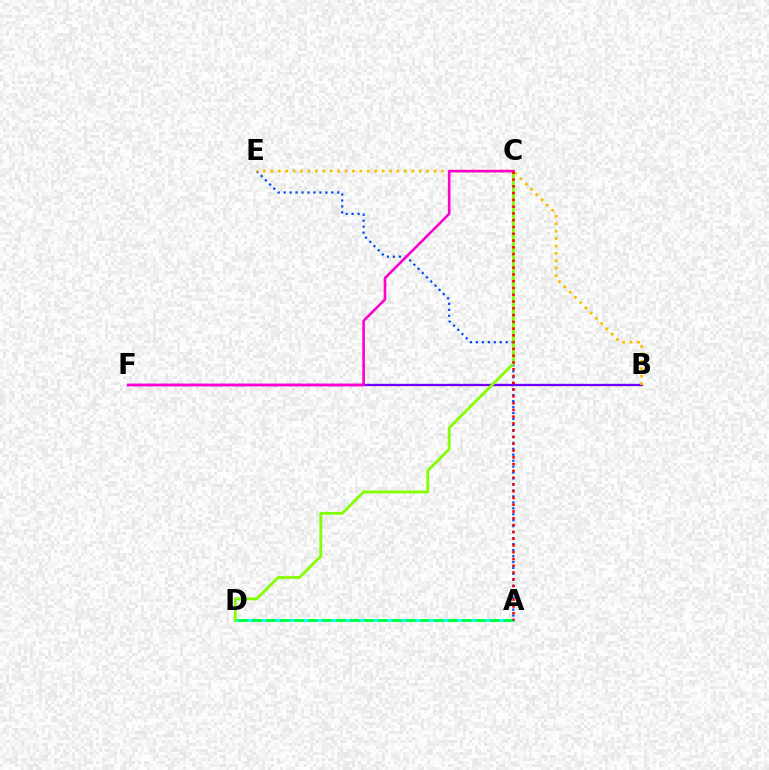{('A', 'D'): [{'color': '#00fff6', 'line_style': 'solid', 'thickness': 1.99}, {'color': '#00ff39', 'line_style': 'dashed', 'thickness': 1.9}], ('B', 'F'): [{'color': '#7200ff', 'line_style': 'solid', 'thickness': 1.68}], ('A', 'E'): [{'color': '#004bff', 'line_style': 'dotted', 'thickness': 1.62}], ('B', 'E'): [{'color': '#ffbd00', 'line_style': 'dotted', 'thickness': 2.02}], ('C', 'D'): [{'color': '#84ff00', 'line_style': 'solid', 'thickness': 2.04}], ('C', 'F'): [{'color': '#ff00cf', 'line_style': 'solid', 'thickness': 1.89}], ('A', 'C'): [{'color': '#ff0000', 'line_style': 'dotted', 'thickness': 1.84}]}